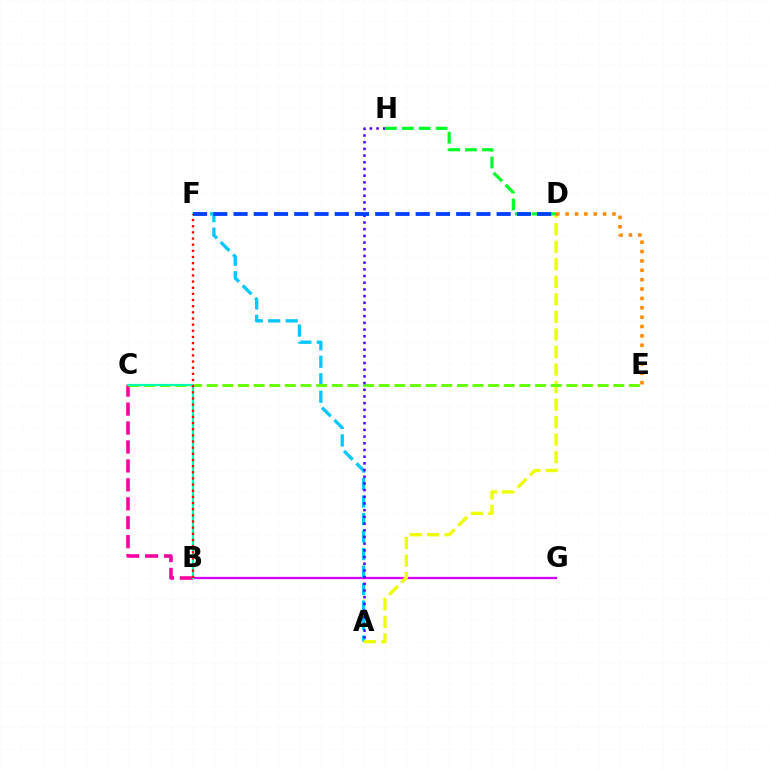{('B', 'C'): [{'color': '#ff00a0', 'line_style': 'dashed', 'thickness': 2.57}, {'color': '#00ffaf', 'line_style': 'solid', 'thickness': 1.6}], ('B', 'G'): [{'color': '#d600ff', 'line_style': 'solid', 'thickness': 1.64}], ('A', 'F'): [{'color': '#00c7ff', 'line_style': 'dashed', 'thickness': 2.38}], ('A', 'D'): [{'color': '#eeff00', 'line_style': 'dashed', 'thickness': 2.38}], ('C', 'E'): [{'color': '#66ff00', 'line_style': 'dashed', 'thickness': 2.12}], ('A', 'H'): [{'color': '#4f00ff', 'line_style': 'dotted', 'thickness': 1.82}], ('D', 'H'): [{'color': '#00ff27', 'line_style': 'dashed', 'thickness': 2.3}], ('D', 'E'): [{'color': '#ff8800', 'line_style': 'dotted', 'thickness': 2.55}], ('B', 'F'): [{'color': '#ff0000', 'line_style': 'dotted', 'thickness': 1.67}], ('D', 'F'): [{'color': '#003fff', 'line_style': 'dashed', 'thickness': 2.75}]}